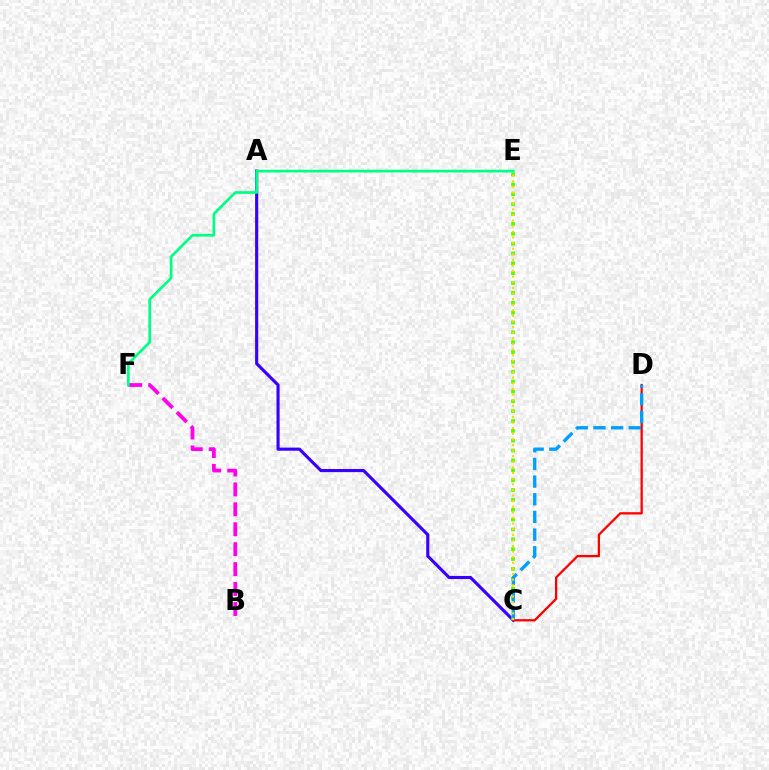{('B', 'F'): [{'color': '#ff00ed', 'line_style': 'dashed', 'thickness': 2.71}], ('A', 'C'): [{'color': '#3700ff', 'line_style': 'solid', 'thickness': 2.25}], ('C', 'D'): [{'color': '#ff0000', 'line_style': 'solid', 'thickness': 1.64}, {'color': '#009eff', 'line_style': 'dashed', 'thickness': 2.4}], ('C', 'E'): [{'color': '#4fff00', 'line_style': 'dotted', 'thickness': 2.68}, {'color': '#ffd500', 'line_style': 'dotted', 'thickness': 1.52}], ('E', 'F'): [{'color': '#00ff86', 'line_style': 'solid', 'thickness': 1.95}]}